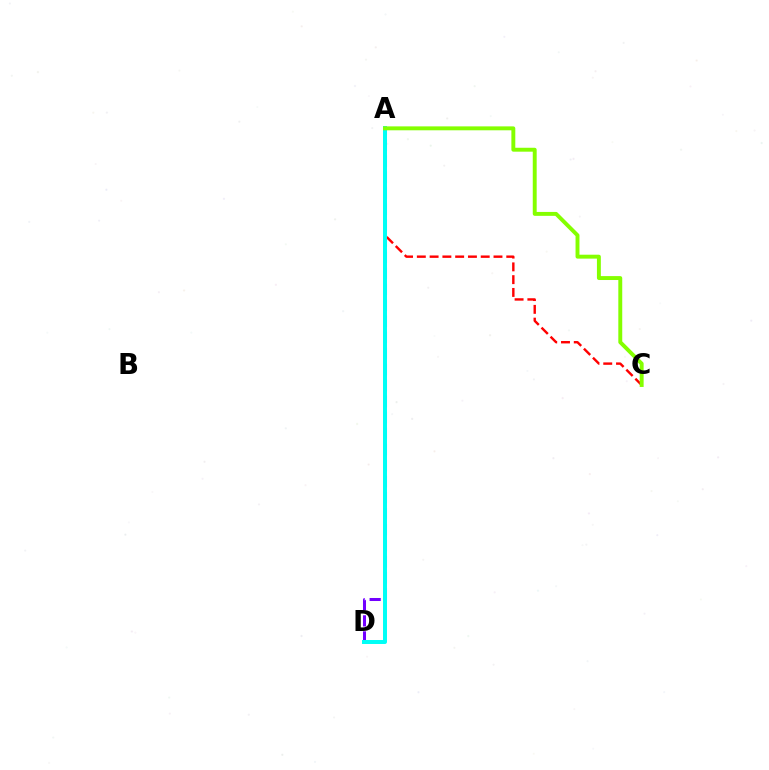{('A', 'D'): [{'color': '#7200ff', 'line_style': 'dashed', 'thickness': 2.18}, {'color': '#00fff6', 'line_style': 'solid', 'thickness': 2.87}], ('A', 'C'): [{'color': '#ff0000', 'line_style': 'dashed', 'thickness': 1.74}, {'color': '#84ff00', 'line_style': 'solid', 'thickness': 2.82}]}